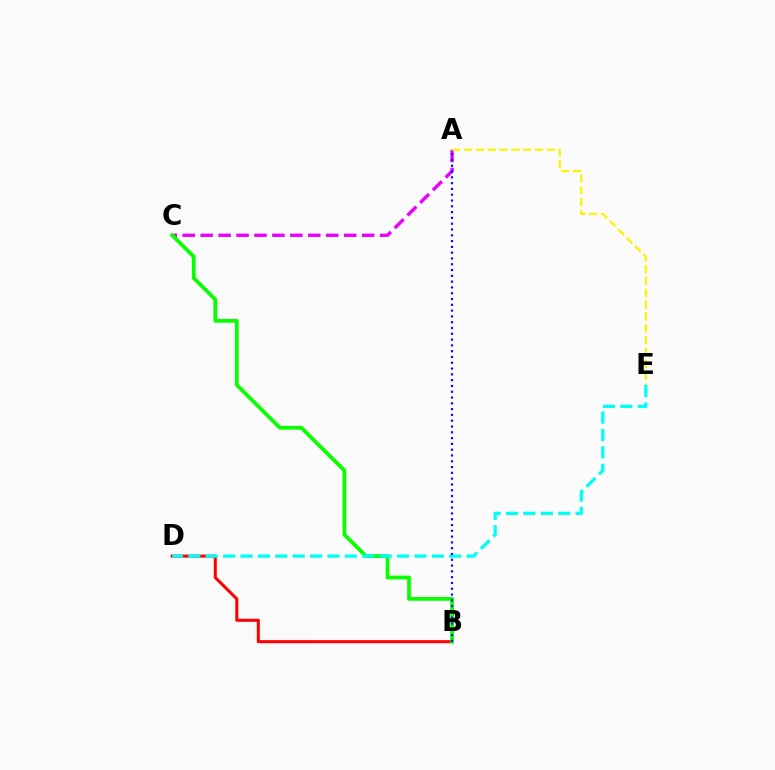{('B', 'D'): [{'color': '#ff0000', 'line_style': 'solid', 'thickness': 2.19}], ('A', 'C'): [{'color': '#ee00ff', 'line_style': 'dashed', 'thickness': 2.44}], ('B', 'C'): [{'color': '#08ff00', 'line_style': 'solid', 'thickness': 2.7}], ('D', 'E'): [{'color': '#00fff6', 'line_style': 'dashed', 'thickness': 2.36}], ('A', 'E'): [{'color': '#fcf500', 'line_style': 'dashed', 'thickness': 1.61}], ('A', 'B'): [{'color': '#0010ff', 'line_style': 'dotted', 'thickness': 1.57}]}